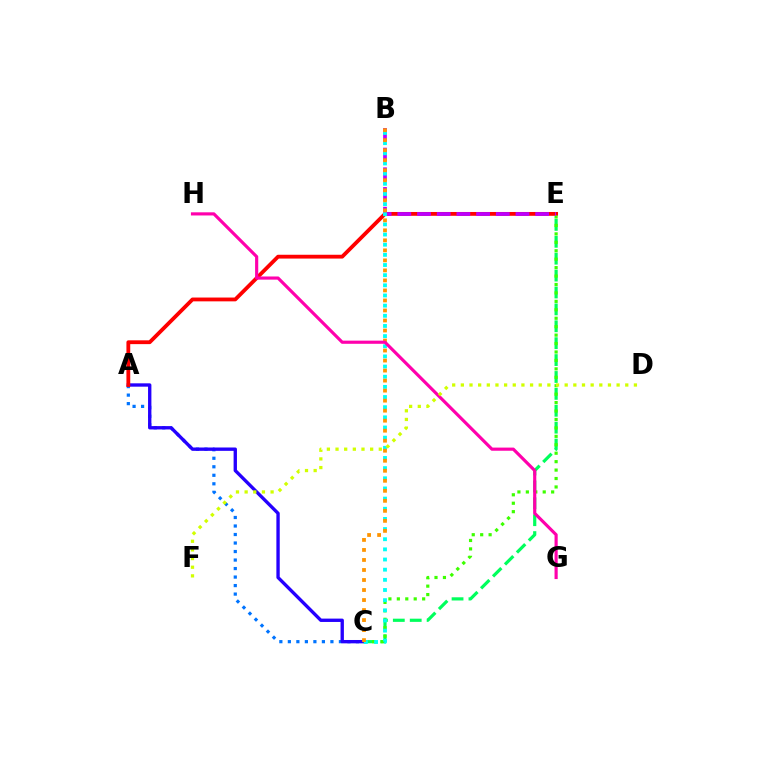{('C', 'E'): [{'color': '#00ff5c', 'line_style': 'dashed', 'thickness': 2.3}, {'color': '#3dff00', 'line_style': 'dotted', 'thickness': 2.29}], ('A', 'C'): [{'color': '#0074ff', 'line_style': 'dotted', 'thickness': 2.31}, {'color': '#2500ff', 'line_style': 'solid', 'thickness': 2.41}], ('A', 'E'): [{'color': '#ff0000', 'line_style': 'solid', 'thickness': 2.75}], ('B', 'E'): [{'color': '#b900ff', 'line_style': 'dashed', 'thickness': 2.67}], ('B', 'C'): [{'color': '#00fff6', 'line_style': 'dotted', 'thickness': 2.76}, {'color': '#ff9400', 'line_style': 'dotted', 'thickness': 2.72}], ('G', 'H'): [{'color': '#ff00ac', 'line_style': 'solid', 'thickness': 2.27}], ('D', 'F'): [{'color': '#d1ff00', 'line_style': 'dotted', 'thickness': 2.35}]}